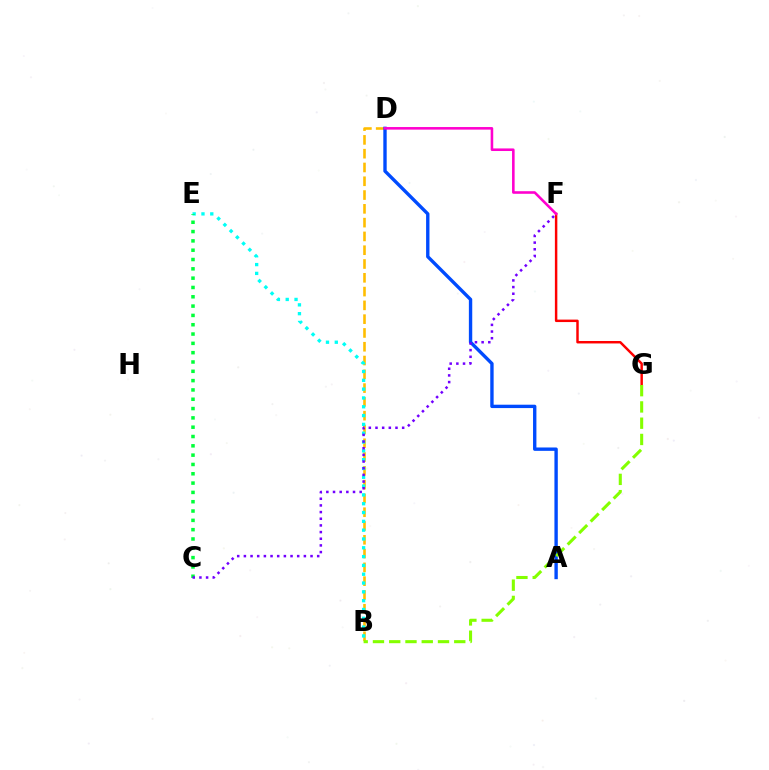{('B', 'D'): [{'color': '#ffbd00', 'line_style': 'dashed', 'thickness': 1.87}], ('A', 'D'): [{'color': '#004bff', 'line_style': 'solid', 'thickness': 2.43}], ('F', 'G'): [{'color': '#ff0000', 'line_style': 'solid', 'thickness': 1.77}], ('B', 'E'): [{'color': '#00fff6', 'line_style': 'dotted', 'thickness': 2.39}], ('B', 'G'): [{'color': '#84ff00', 'line_style': 'dashed', 'thickness': 2.21}], ('C', 'E'): [{'color': '#00ff39', 'line_style': 'dotted', 'thickness': 2.53}], ('D', 'F'): [{'color': '#ff00cf', 'line_style': 'solid', 'thickness': 1.86}], ('C', 'F'): [{'color': '#7200ff', 'line_style': 'dotted', 'thickness': 1.81}]}